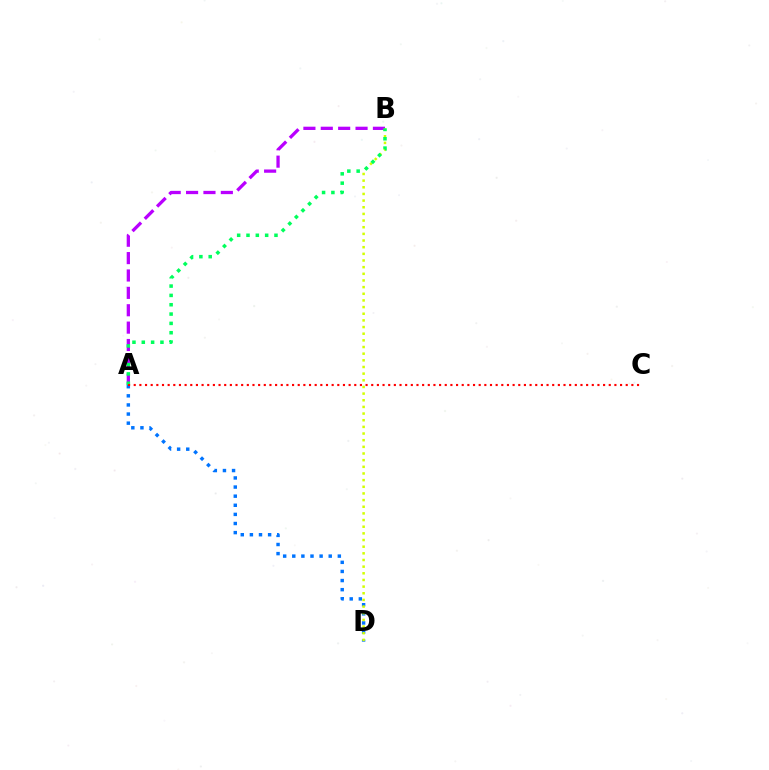{('A', 'D'): [{'color': '#0074ff', 'line_style': 'dotted', 'thickness': 2.48}], ('A', 'B'): [{'color': '#b900ff', 'line_style': 'dashed', 'thickness': 2.36}, {'color': '#00ff5c', 'line_style': 'dotted', 'thickness': 2.53}], ('B', 'D'): [{'color': '#d1ff00', 'line_style': 'dotted', 'thickness': 1.81}], ('A', 'C'): [{'color': '#ff0000', 'line_style': 'dotted', 'thickness': 1.54}]}